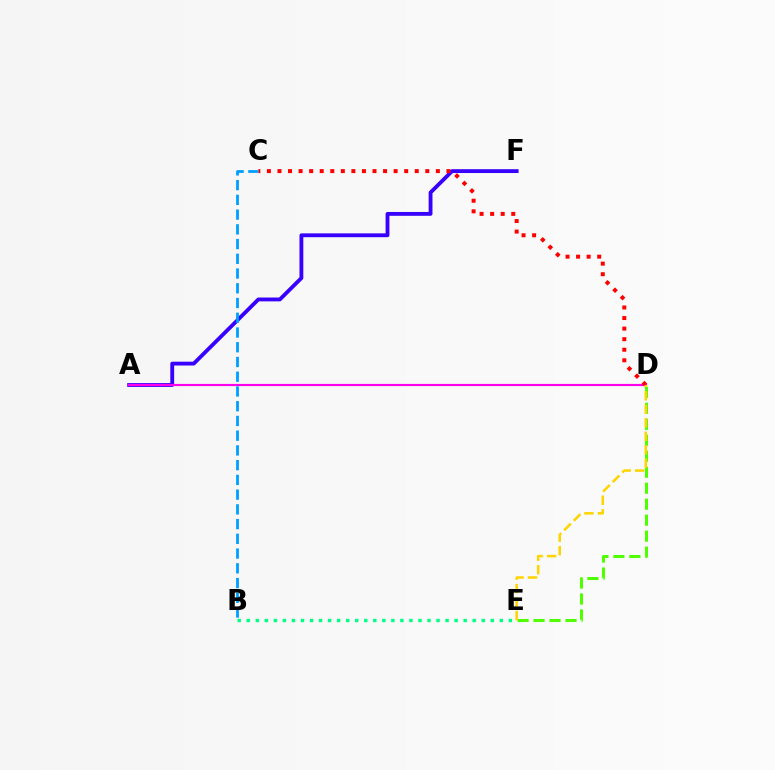{('A', 'F'): [{'color': '#3700ff', 'line_style': 'solid', 'thickness': 2.76}], ('A', 'D'): [{'color': '#ff00ed', 'line_style': 'solid', 'thickness': 1.56}], ('D', 'E'): [{'color': '#4fff00', 'line_style': 'dashed', 'thickness': 2.17}, {'color': '#ffd500', 'line_style': 'dashed', 'thickness': 1.83}], ('C', 'D'): [{'color': '#ff0000', 'line_style': 'dotted', 'thickness': 2.87}], ('B', 'E'): [{'color': '#00ff86', 'line_style': 'dotted', 'thickness': 2.46}], ('B', 'C'): [{'color': '#009eff', 'line_style': 'dashed', 'thickness': 2.0}]}